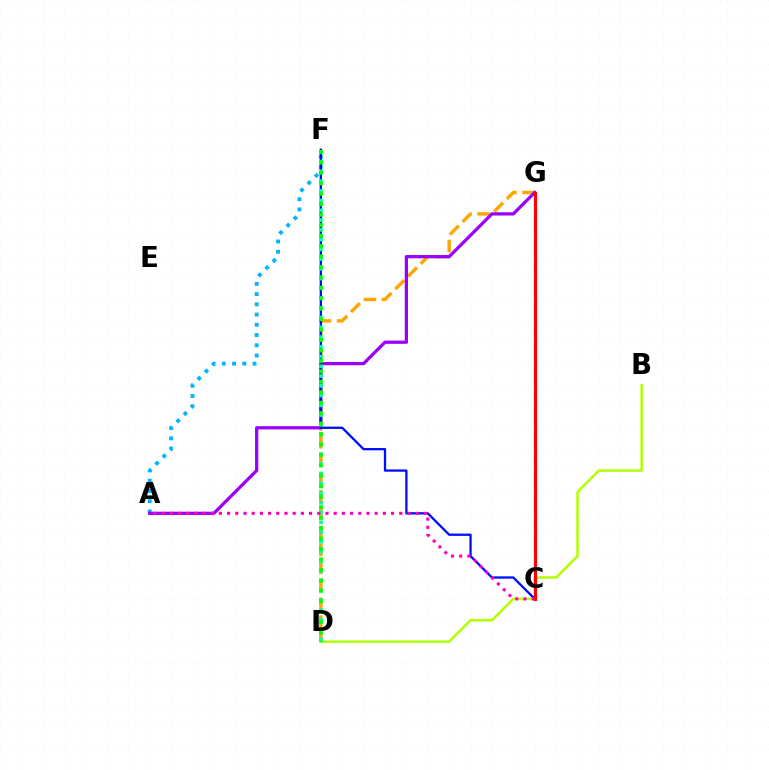{('A', 'F'): [{'color': '#00b5ff', 'line_style': 'dotted', 'thickness': 2.78}], ('D', 'G'): [{'color': '#ffa500', 'line_style': 'dashed', 'thickness': 2.44}], ('B', 'D'): [{'color': '#b3ff00', 'line_style': 'solid', 'thickness': 1.78}], ('A', 'G'): [{'color': '#9b00ff', 'line_style': 'solid', 'thickness': 2.34}], ('C', 'F'): [{'color': '#0010ff', 'line_style': 'solid', 'thickness': 1.65}], ('D', 'F'): [{'color': '#00ff9d', 'line_style': 'dotted', 'thickness': 2.65}, {'color': '#08ff00', 'line_style': 'dotted', 'thickness': 2.84}], ('A', 'C'): [{'color': '#ff00bd', 'line_style': 'dotted', 'thickness': 2.23}], ('C', 'G'): [{'color': '#ff0000', 'line_style': 'solid', 'thickness': 2.25}]}